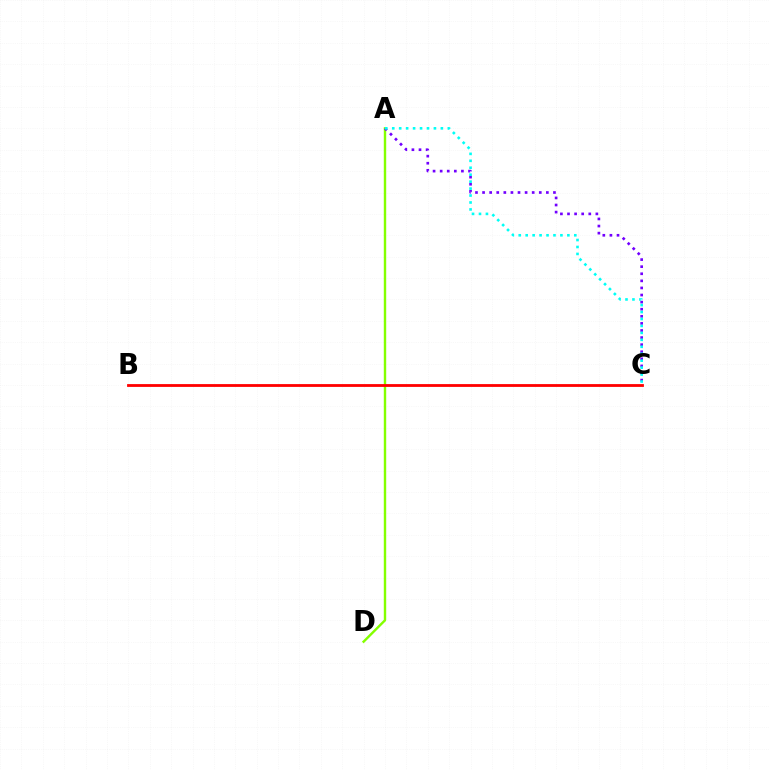{('A', 'D'): [{'color': '#84ff00', 'line_style': 'solid', 'thickness': 1.73}], ('A', 'C'): [{'color': '#7200ff', 'line_style': 'dotted', 'thickness': 1.93}, {'color': '#00fff6', 'line_style': 'dotted', 'thickness': 1.89}], ('B', 'C'): [{'color': '#ff0000', 'line_style': 'solid', 'thickness': 2.02}]}